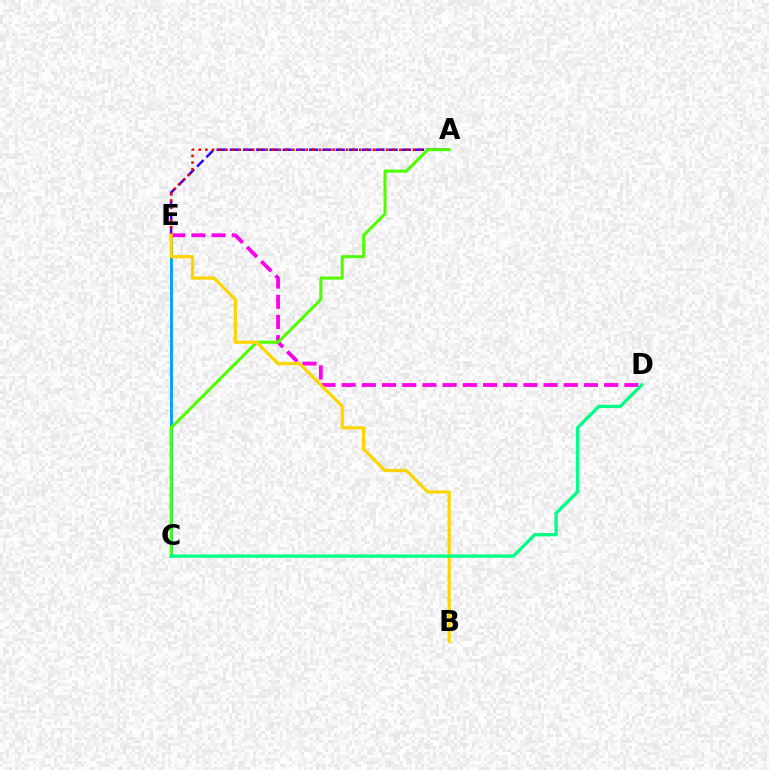{('A', 'E'): [{'color': '#3700ff', 'line_style': 'dashed', 'thickness': 1.8}, {'color': '#ff0000', 'line_style': 'dotted', 'thickness': 1.82}], ('C', 'E'): [{'color': '#009eff', 'line_style': 'solid', 'thickness': 2.04}], ('D', 'E'): [{'color': '#ff00ed', 'line_style': 'dashed', 'thickness': 2.74}], ('A', 'C'): [{'color': '#4fff00', 'line_style': 'solid', 'thickness': 2.17}], ('B', 'E'): [{'color': '#ffd500', 'line_style': 'solid', 'thickness': 2.32}], ('C', 'D'): [{'color': '#00ff86', 'line_style': 'solid', 'thickness': 2.37}]}